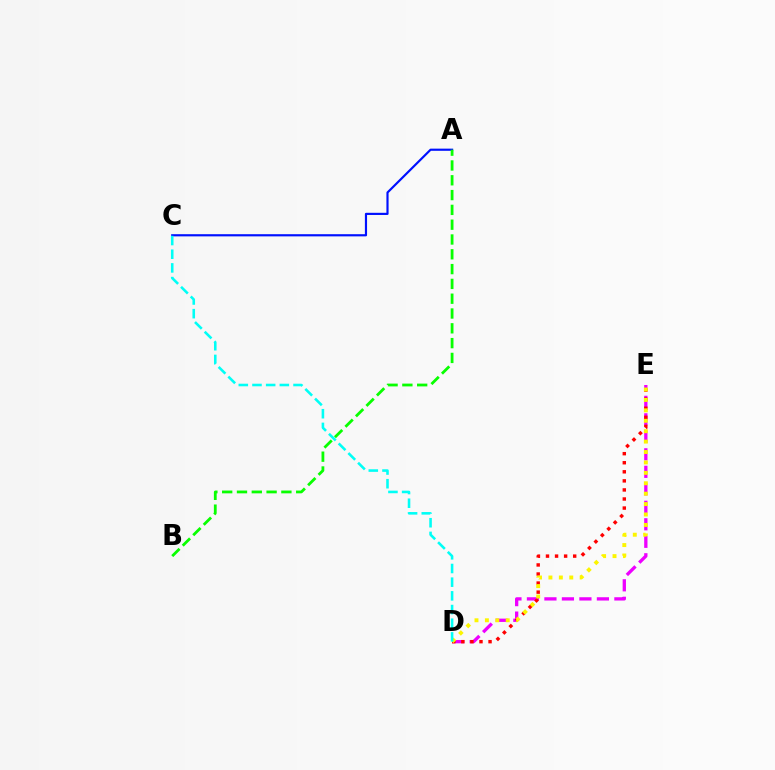{('D', 'E'): [{'color': '#ee00ff', 'line_style': 'dashed', 'thickness': 2.38}, {'color': '#ff0000', 'line_style': 'dotted', 'thickness': 2.46}, {'color': '#fcf500', 'line_style': 'dotted', 'thickness': 2.83}], ('A', 'C'): [{'color': '#0010ff', 'line_style': 'solid', 'thickness': 1.56}], ('A', 'B'): [{'color': '#08ff00', 'line_style': 'dashed', 'thickness': 2.01}], ('C', 'D'): [{'color': '#00fff6', 'line_style': 'dashed', 'thickness': 1.86}]}